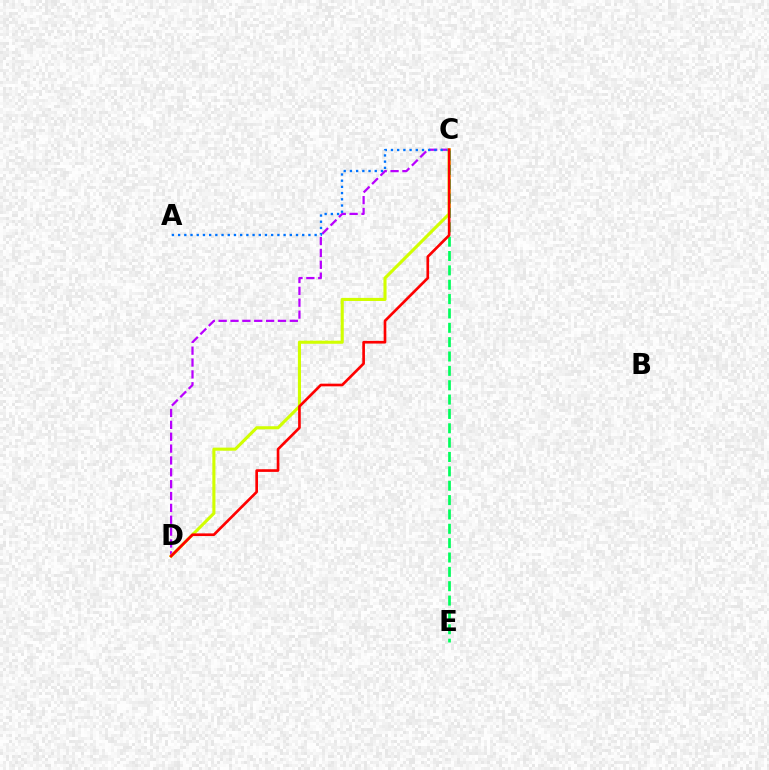{('C', 'D'): [{'color': '#b900ff', 'line_style': 'dashed', 'thickness': 1.61}, {'color': '#d1ff00', 'line_style': 'solid', 'thickness': 2.23}, {'color': '#ff0000', 'line_style': 'solid', 'thickness': 1.92}], ('A', 'C'): [{'color': '#0074ff', 'line_style': 'dotted', 'thickness': 1.69}], ('C', 'E'): [{'color': '#00ff5c', 'line_style': 'dashed', 'thickness': 1.95}]}